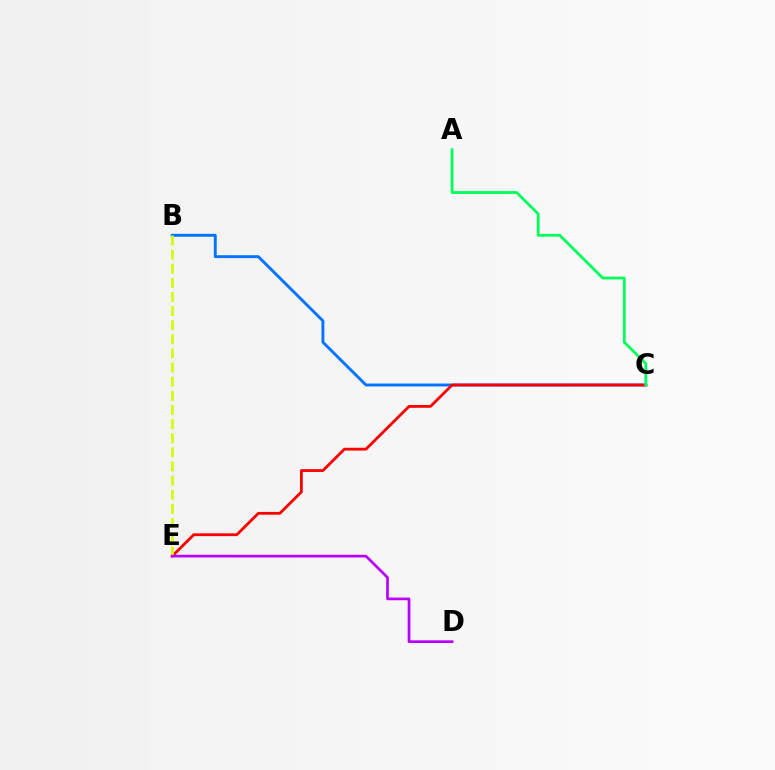{('B', 'C'): [{'color': '#0074ff', 'line_style': 'solid', 'thickness': 2.08}], ('C', 'E'): [{'color': '#ff0000', 'line_style': 'solid', 'thickness': 2.01}], ('B', 'E'): [{'color': '#d1ff00', 'line_style': 'dashed', 'thickness': 1.92}], ('D', 'E'): [{'color': '#b900ff', 'line_style': 'solid', 'thickness': 1.94}], ('A', 'C'): [{'color': '#00ff5c', 'line_style': 'solid', 'thickness': 2.01}]}